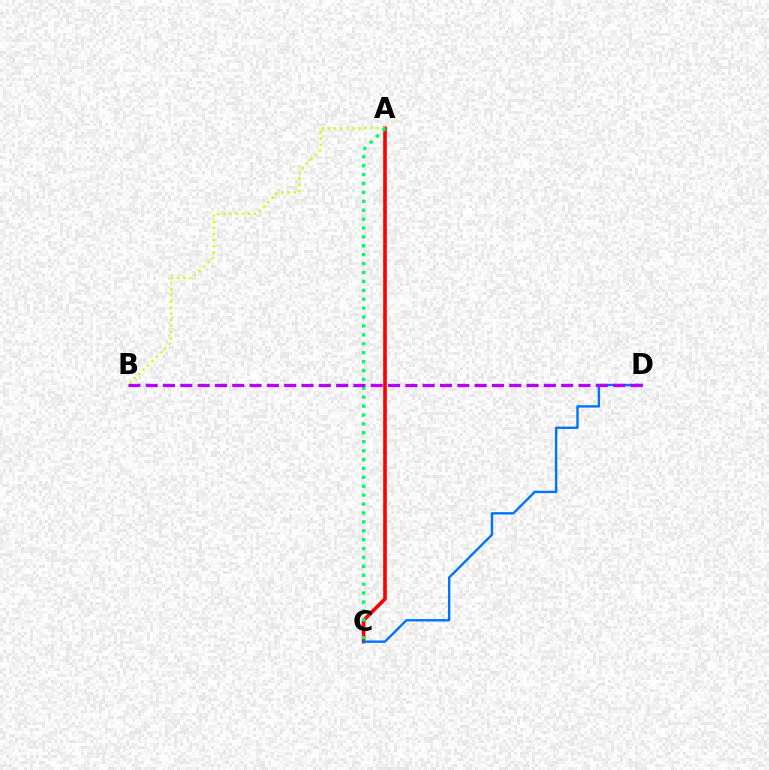{('A', 'C'): [{'color': '#ff0000', 'line_style': 'solid', 'thickness': 2.61}, {'color': '#00ff5c', 'line_style': 'dotted', 'thickness': 2.42}], ('C', 'D'): [{'color': '#0074ff', 'line_style': 'solid', 'thickness': 1.72}], ('A', 'B'): [{'color': '#d1ff00', 'line_style': 'dotted', 'thickness': 1.66}], ('B', 'D'): [{'color': '#b900ff', 'line_style': 'dashed', 'thickness': 2.35}]}